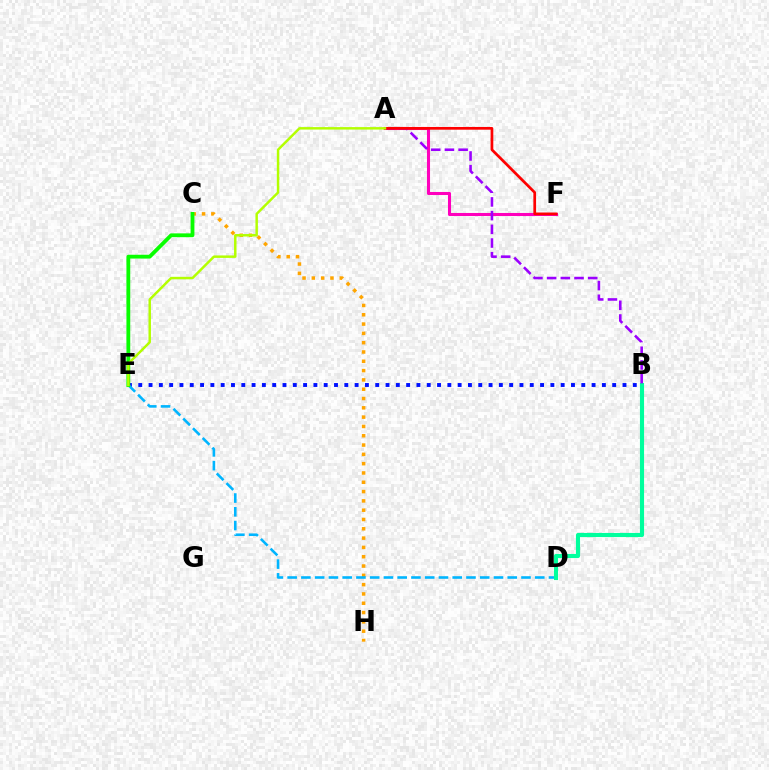{('B', 'E'): [{'color': '#0010ff', 'line_style': 'dotted', 'thickness': 2.8}], ('A', 'F'): [{'color': '#ff00bd', 'line_style': 'solid', 'thickness': 2.21}, {'color': '#ff0000', 'line_style': 'solid', 'thickness': 1.96}], ('C', 'H'): [{'color': '#ffa500', 'line_style': 'dotted', 'thickness': 2.53}], ('D', 'E'): [{'color': '#00b5ff', 'line_style': 'dashed', 'thickness': 1.87}], ('C', 'E'): [{'color': '#08ff00', 'line_style': 'solid', 'thickness': 2.74}], ('B', 'D'): [{'color': '#00ff9d', 'line_style': 'solid', 'thickness': 2.96}], ('A', 'B'): [{'color': '#9b00ff', 'line_style': 'dashed', 'thickness': 1.86}], ('A', 'E'): [{'color': '#b3ff00', 'line_style': 'solid', 'thickness': 1.78}]}